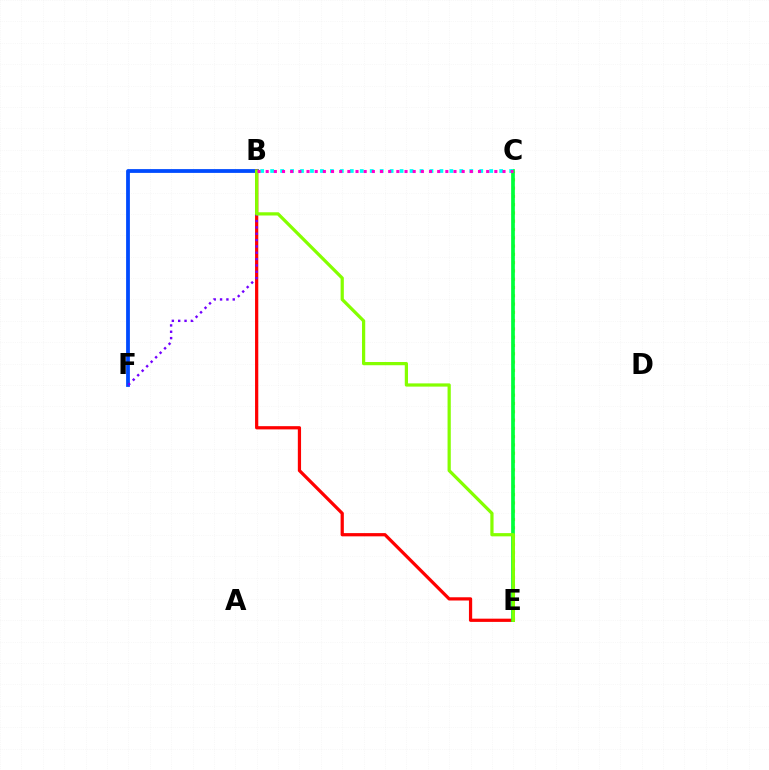{('B', 'F'): [{'color': '#004bff', 'line_style': 'solid', 'thickness': 2.73}, {'color': '#7200ff', 'line_style': 'dotted', 'thickness': 1.72}], ('B', 'E'): [{'color': '#ff0000', 'line_style': 'solid', 'thickness': 2.33}, {'color': '#84ff00', 'line_style': 'solid', 'thickness': 2.32}], ('C', 'E'): [{'color': '#ffbd00', 'line_style': 'dotted', 'thickness': 2.25}, {'color': '#00ff39', 'line_style': 'solid', 'thickness': 2.68}], ('B', 'C'): [{'color': '#00fff6', 'line_style': 'dotted', 'thickness': 2.71}, {'color': '#ff00cf', 'line_style': 'dotted', 'thickness': 2.22}]}